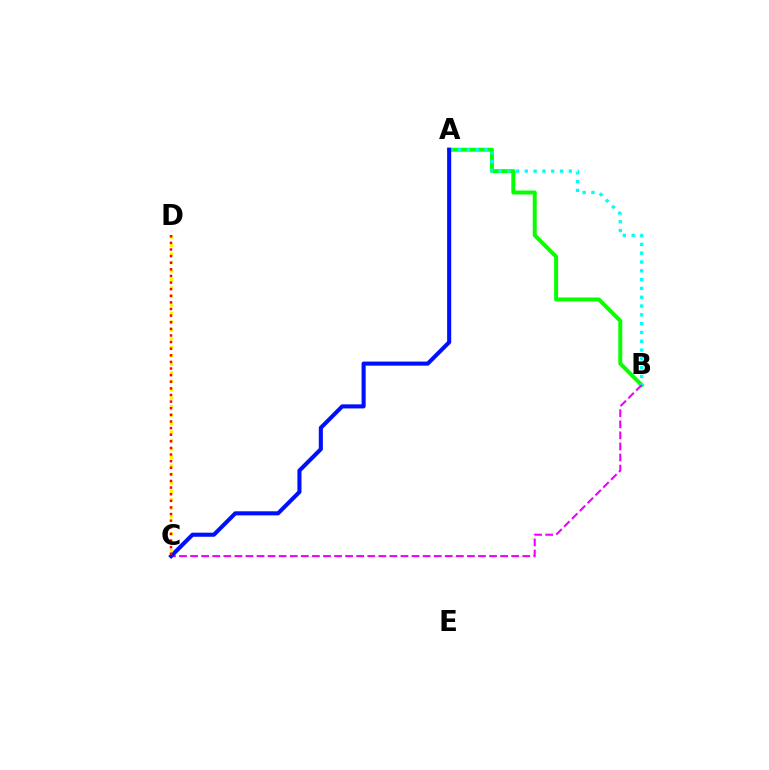{('A', 'B'): [{'color': '#08ff00', 'line_style': 'solid', 'thickness': 2.86}, {'color': '#00fff6', 'line_style': 'dotted', 'thickness': 2.39}], ('B', 'C'): [{'color': '#ee00ff', 'line_style': 'dashed', 'thickness': 1.5}], ('A', 'C'): [{'color': '#0010ff', 'line_style': 'solid', 'thickness': 2.94}], ('C', 'D'): [{'color': '#fcf500', 'line_style': 'dotted', 'thickness': 2.3}, {'color': '#ff0000', 'line_style': 'dotted', 'thickness': 1.8}]}